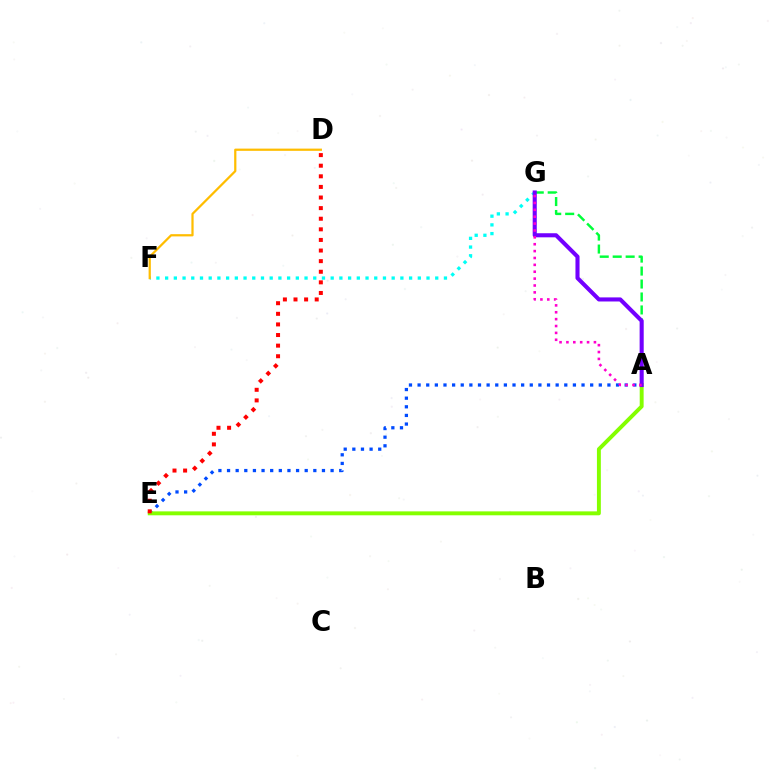{('F', 'G'): [{'color': '#00fff6', 'line_style': 'dotted', 'thickness': 2.37}], ('A', 'E'): [{'color': '#004bff', 'line_style': 'dotted', 'thickness': 2.34}, {'color': '#84ff00', 'line_style': 'solid', 'thickness': 2.82}], ('D', 'E'): [{'color': '#ff0000', 'line_style': 'dotted', 'thickness': 2.88}], ('A', 'G'): [{'color': '#00ff39', 'line_style': 'dashed', 'thickness': 1.76}, {'color': '#7200ff', 'line_style': 'solid', 'thickness': 2.94}, {'color': '#ff00cf', 'line_style': 'dotted', 'thickness': 1.87}], ('D', 'F'): [{'color': '#ffbd00', 'line_style': 'solid', 'thickness': 1.61}]}